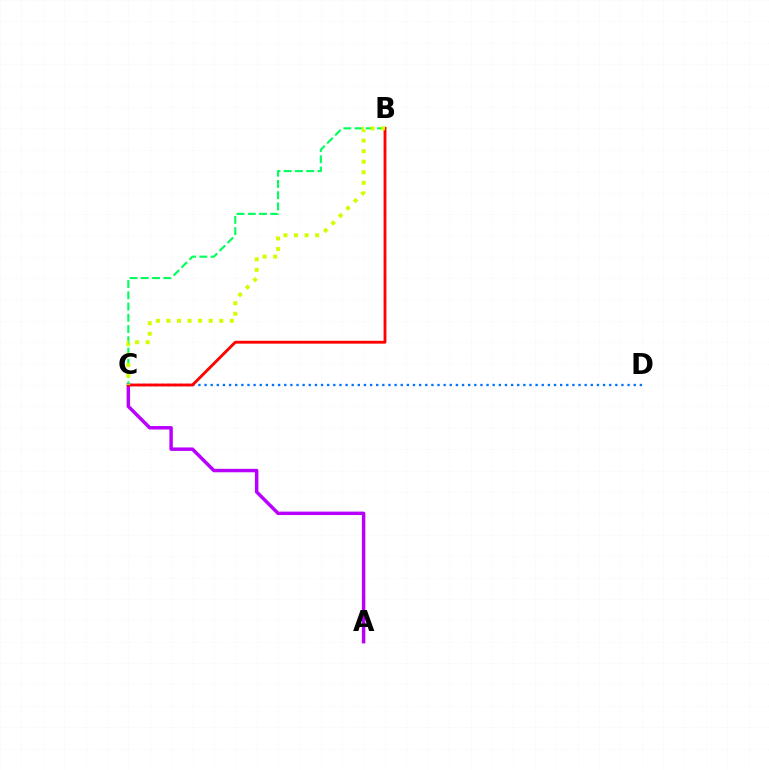{('C', 'D'): [{'color': '#0074ff', 'line_style': 'dotted', 'thickness': 1.67}], ('A', 'C'): [{'color': '#b900ff', 'line_style': 'solid', 'thickness': 2.49}], ('B', 'C'): [{'color': '#ff0000', 'line_style': 'solid', 'thickness': 2.05}, {'color': '#00ff5c', 'line_style': 'dashed', 'thickness': 1.53}, {'color': '#d1ff00', 'line_style': 'dotted', 'thickness': 2.87}]}